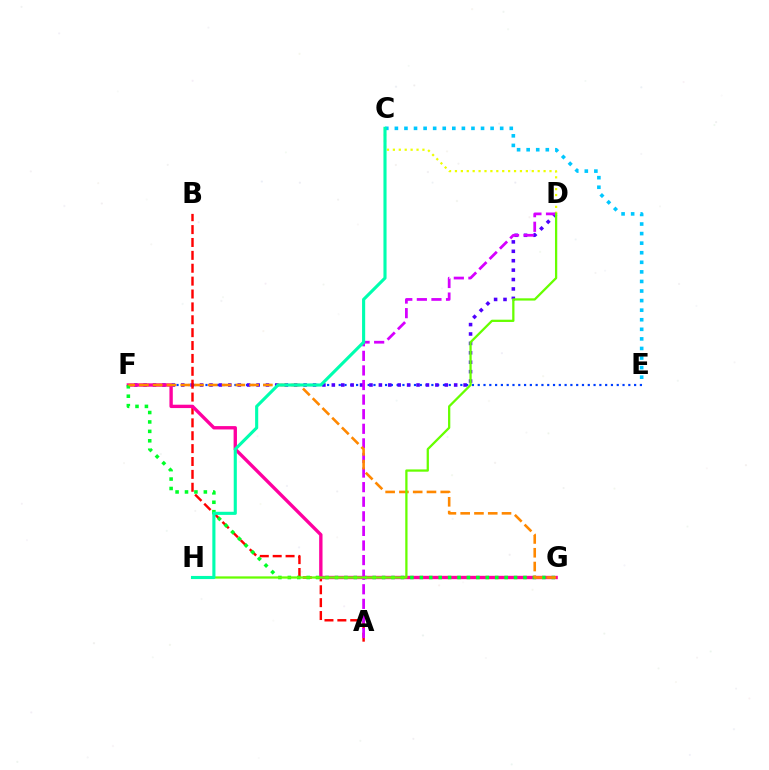{('C', 'D'): [{'color': '#eeff00', 'line_style': 'dotted', 'thickness': 1.61}], ('E', 'F'): [{'color': '#003fff', 'line_style': 'dotted', 'thickness': 1.57}], ('D', 'F'): [{'color': '#4f00ff', 'line_style': 'dotted', 'thickness': 2.56}], ('A', 'B'): [{'color': '#ff0000', 'line_style': 'dashed', 'thickness': 1.75}], ('F', 'G'): [{'color': '#ff00a0', 'line_style': 'solid', 'thickness': 2.42}, {'color': '#00ff27', 'line_style': 'dotted', 'thickness': 2.56}, {'color': '#ff8800', 'line_style': 'dashed', 'thickness': 1.87}], ('C', 'E'): [{'color': '#00c7ff', 'line_style': 'dotted', 'thickness': 2.6}], ('A', 'D'): [{'color': '#d600ff', 'line_style': 'dashed', 'thickness': 1.98}], ('D', 'H'): [{'color': '#66ff00', 'line_style': 'solid', 'thickness': 1.63}], ('C', 'H'): [{'color': '#00ffaf', 'line_style': 'solid', 'thickness': 2.24}]}